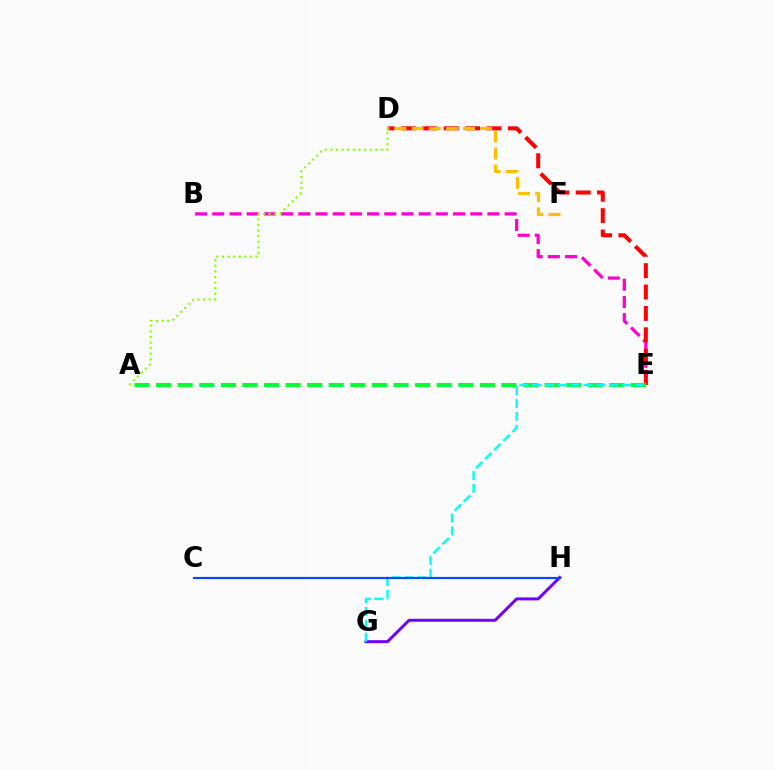{('G', 'H'): [{'color': '#7200ff', 'line_style': 'solid', 'thickness': 2.14}], ('B', 'E'): [{'color': '#ff00cf', 'line_style': 'dashed', 'thickness': 2.34}], ('D', 'E'): [{'color': '#ff0000', 'line_style': 'dashed', 'thickness': 2.9}], ('A', 'D'): [{'color': '#84ff00', 'line_style': 'dotted', 'thickness': 1.52}], ('D', 'F'): [{'color': '#ffbd00', 'line_style': 'dashed', 'thickness': 2.33}], ('A', 'E'): [{'color': '#00ff39', 'line_style': 'dashed', 'thickness': 2.93}], ('E', 'G'): [{'color': '#00fff6', 'line_style': 'dashed', 'thickness': 1.74}], ('C', 'H'): [{'color': '#004bff', 'line_style': 'solid', 'thickness': 1.56}]}